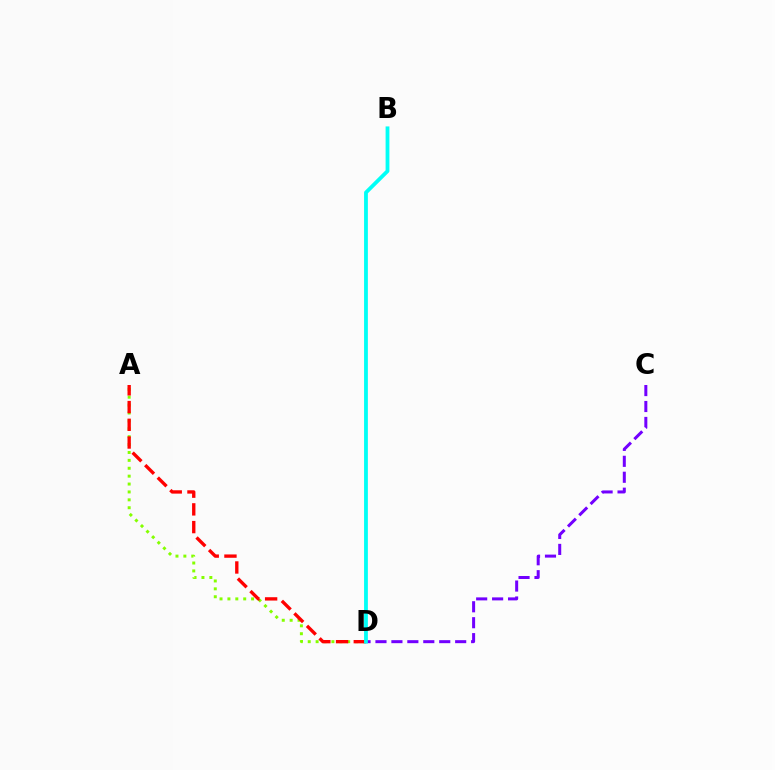{('A', 'D'): [{'color': '#84ff00', 'line_style': 'dotted', 'thickness': 2.14}, {'color': '#ff0000', 'line_style': 'dashed', 'thickness': 2.41}], ('C', 'D'): [{'color': '#7200ff', 'line_style': 'dashed', 'thickness': 2.17}], ('B', 'D'): [{'color': '#00fff6', 'line_style': 'solid', 'thickness': 2.73}]}